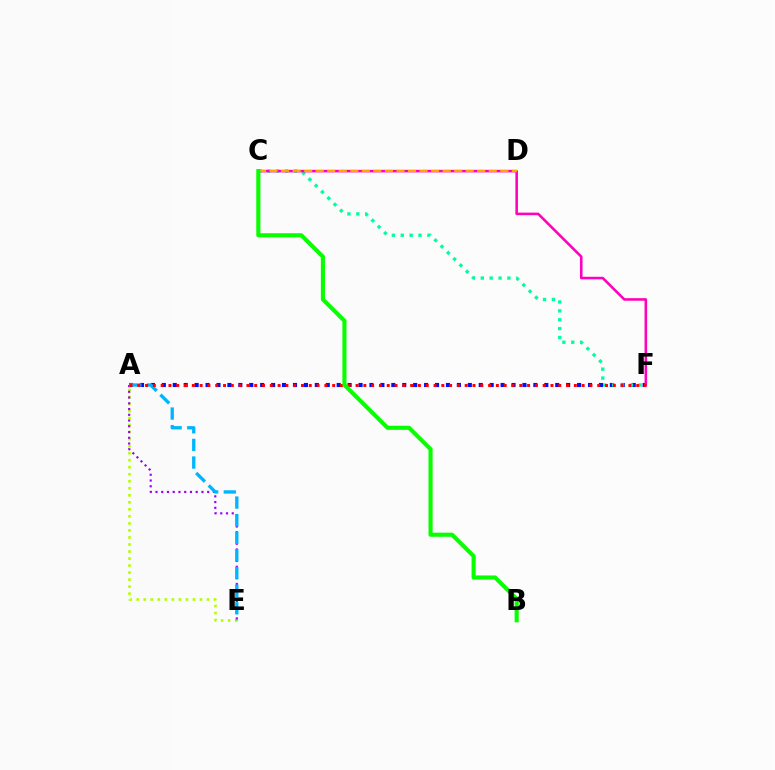{('A', 'F'): [{'color': '#0010ff', 'line_style': 'dotted', 'thickness': 2.97}, {'color': '#ff0000', 'line_style': 'dotted', 'thickness': 2.12}], ('A', 'E'): [{'color': '#b3ff00', 'line_style': 'dotted', 'thickness': 1.91}, {'color': '#9b00ff', 'line_style': 'dotted', 'thickness': 1.56}, {'color': '#00b5ff', 'line_style': 'dashed', 'thickness': 2.39}], ('C', 'F'): [{'color': '#00ff9d', 'line_style': 'dotted', 'thickness': 2.41}, {'color': '#ff00bd', 'line_style': 'solid', 'thickness': 1.85}], ('C', 'D'): [{'color': '#ffa500', 'line_style': 'dashed', 'thickness': 1.57}], ('B', 'C'): [{'color': '#08ff00', 'line_style': 'solid', 'thickness': 2.96}]}